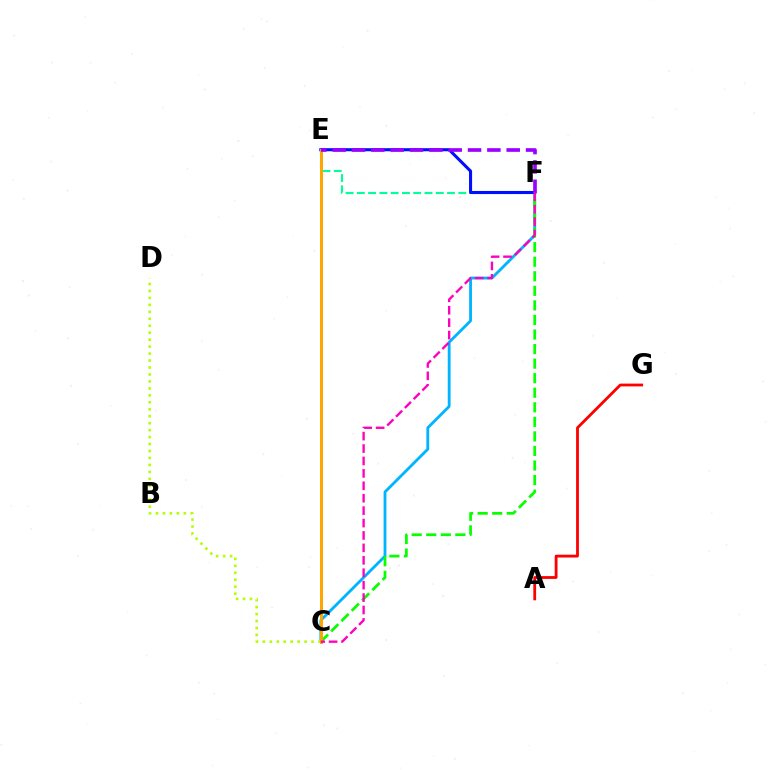{('C', 'F'): [{'color': '#00b5ff', 'line_style': 'solid', 'thickness': 2.04}, {'color': '#08ff00', 'line_style': 'dashed', 'thickness': 1.98}, {'color': '#ff00bd', 'line_style': 'dashed', 'thickness': 1.69}], ('E', 'F'): [{'color': '#00ff9d', 'line_style': 'dashed', 'thickness': 1.53}, {'color': '#0010ff', 'line_style': 'solid', 'thickness': 2.21}, {'color': '#9b00ff', 'line_style': 'dashed', 'thickness': 2.63}], ('C', 'D'): [{'color': '#b3ff00', 'line_style': 'dotted', 'thickness': 1.89}], ('C', 'E'): [{'color': '#ffa500', 'line_style': 'solid', 'thickness': 2.13}], ('A', 'G'): [{'color': '#ff0000', 'line_style': 'solid', 'thickness': 2.02}]}